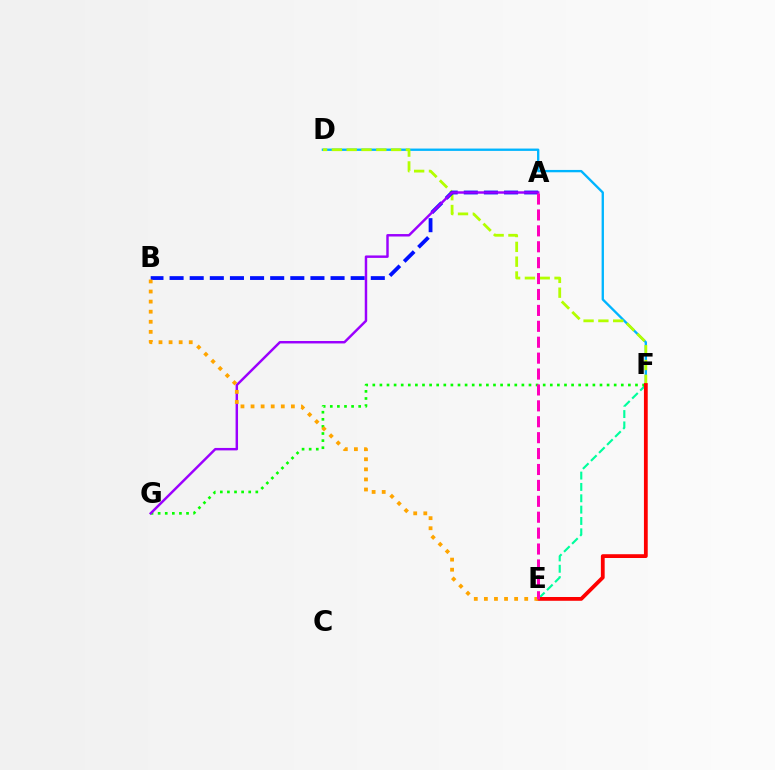{('D', 'F'): [{'color': '#00b5ff', 'line_style': 'solid', 'thickness': 1.68}, {'color': '#b3ff00', 'line_style': 'dashed', 'thickness': 2.01}], ('E', 'F'): [{'color': '#00ff9d', 'line_style': 'dashed', 'thickness': 1.54}, {'color': '#ff0000', 'line_style': 'solid', 'thickness': 2.73}], ('F', 'G'): [{'color': '#08ff00', 'line_style': 'dotted', 'thickness': 1.93}], ('A', 'B'): [{'color': '#0010ff', 'line_style': 'dashed', 'thickness': 2.73}], ('A', 'G'): [{'color': '#9b00ff', 'line_style': 'solid', 'thickness': 1.77}], ('B', 'E'): [{'color': '#ffa500', 'line_style': 'dotted', 'thickness': 2.74}], ('A', 'E'): [{'color': '#ff00bd', 'line_style': 'dashed', 'thickness': 2.16}]}